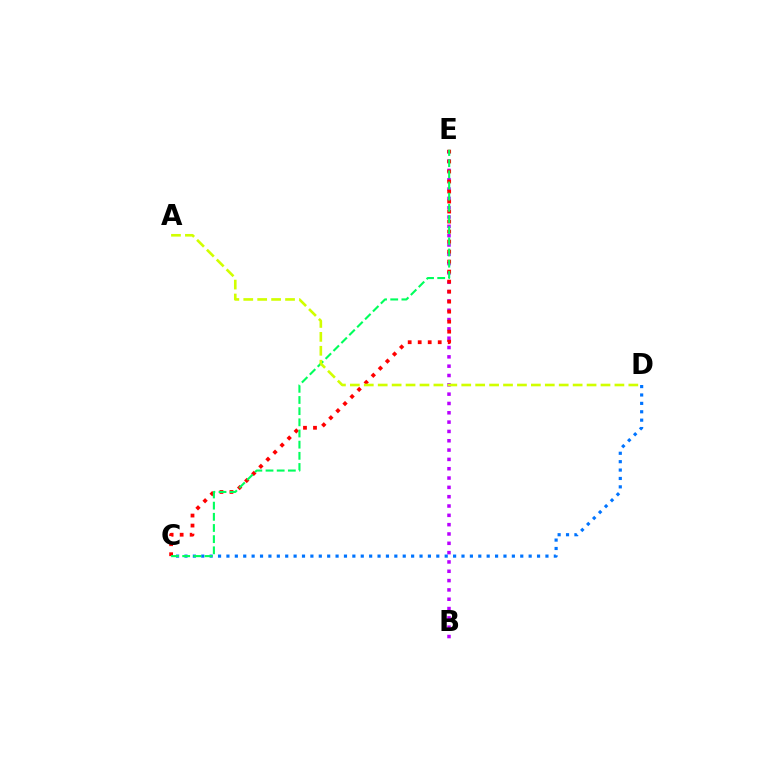{('B', 'E'): [{'color': '#b900ff', 'line_style': 'dotted', 'thickness': 2.53}], ('C', 'D'): [{'color': '#0074ff', 'line_style': 'dotted', 'thickness': 2.28}], ('C', 'E'): [{'color': '#ff0000', 'line_style': 'dotted', 'thickness': 2.72}, {'color': '#00ff5c', 'line_style': 'dashed', 'thickness': 1.52}], ('A', 'D'): [{'color': '#d1ff00', 'line_style': 'dashed', 'thickness': 1.89}]}